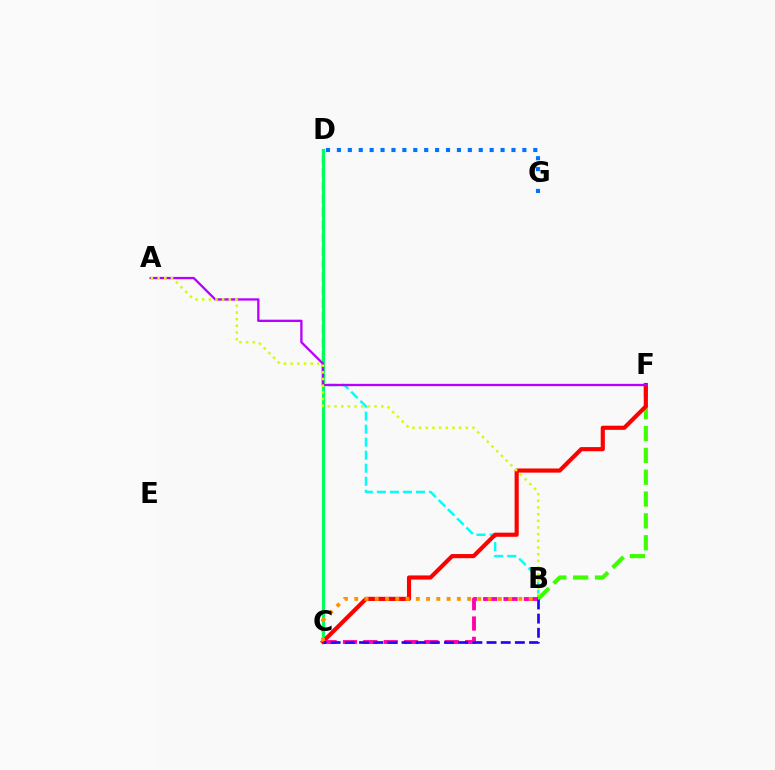{('B', 'D'): [{'color': '#00fff6', 'line_style': 'dashed', 'thickness': 1.77}], ('C', 'D'): [{'color': '#00ff5c', 'line_style': 'solid', 'thickness': 2.26}], ('B', 'F'): [{'color': '#3dff00', 'line_style': 'dashed', 'thickness': 2.97}], ('D', 'G'): [{'color': '#0074ff', 'line_style': 'dotted', 'thickness': 2.96}], ('C', 'F'): [{'color': '#ff0000', 'line_style': 'solid', 'thickness': 2.98}], ('A', 'F'): [{'color': '#b900ff', 'line_style': 'solid', 'thickness': 1.66}], ('B', 'C'): [{'color': '#ff00ac', 'line_style': 'dashed', 'thickness': 2.77}, {'color': '#ff9400', 'line_style': 'dotted', 'thickness': 2.79}, {'color': '#2500ff', 'line_style': 'dashed', 'thickness': 1.92}], ('A', 'B'): [{'color': '#d1ff00', 'line_style': 'dotted', 'thickness': 1.81}]}